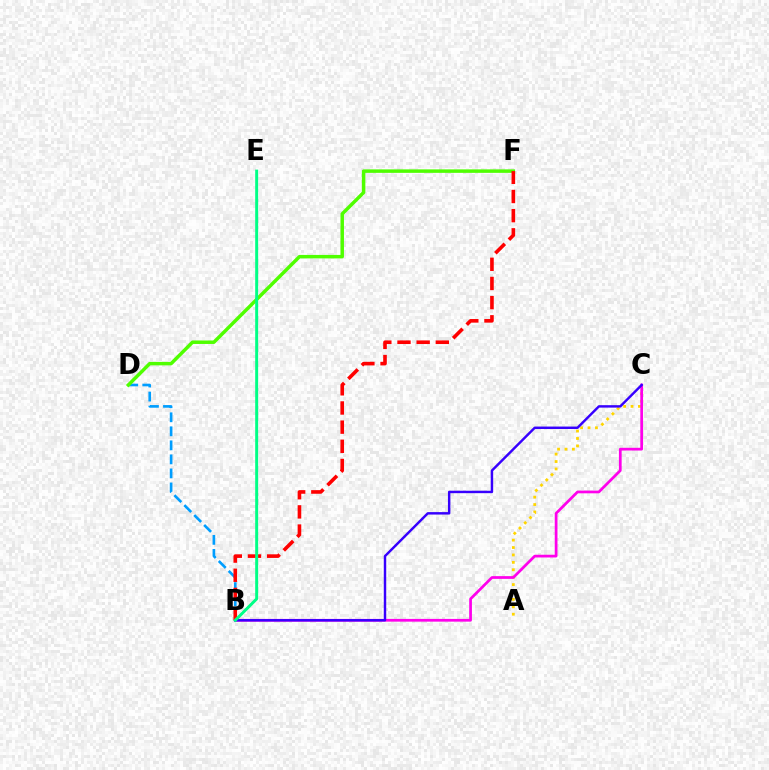{('B', 'D'): [{'color': '#009eff', 'line_style': 'dashed', 'thickness': 1.91}], ('D', 'F'): [{'color': '#4fff00', 'line_style': 'solid', 'thickness': 2.51}], ('A', 'C'): [{'color': '#ffd500', 'line_style': 'dotted', 'thickness': 2.01}], ('B', 'C'): [{'color': '#ff00ed', 'line_style': 'solid', 'thickness': 1.97}, {'color': '#3700ff', 'line_style': 'solid', 'thickness': 1.76}], ('B', 'F'): [{'color': '#ff0000', 'line_style': 'dashed', 'thickness': 2.6}], ('B', 'E'): [{'color': '#00ff86', 'line_style': 'solid', 'thickness': 2.14}]}